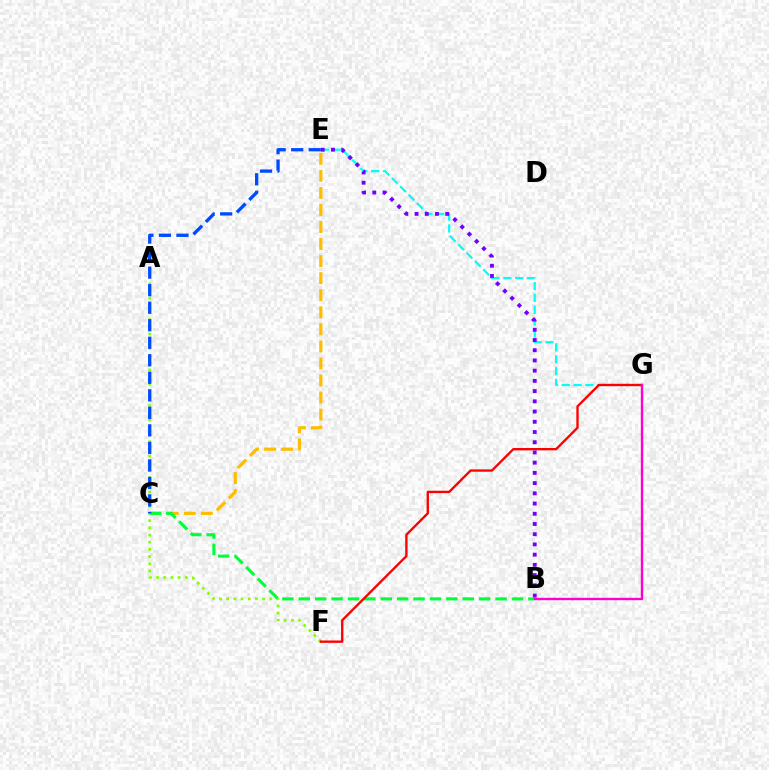{('A', 'F'): [{'color': '#84ff00', 'line_style': 'dotted', 'thickness': 1.95}], ('E', 'G'): [{'color': '#00fff6', 'line_style': 'dashed', 'thickness': 1.6}], ('C', 'E'): [{'color': '#ffbd00', 'line_style': 'dashed', 'thickness': 2.32}, {'color': '#004bff', 'line_style': 'dashed', 'thickness': 2.38}], ('B', 'C'): [{'color': '#00ff39', 'line_style': 'dashed', 'thickness': 2.23}], ('F', 'G'): [{'color': '#ff0000', 'line_style': 'solid', 'thickness': 1.69}], ('B', 'G'): [{'color': '#ff00cf', 'line_style': 'solid', 'thickness': 1.71}], ('B', 'E'): [{'color': '#7200ff', 'line_style': 'dotted', 'thickness': 2.78}]}